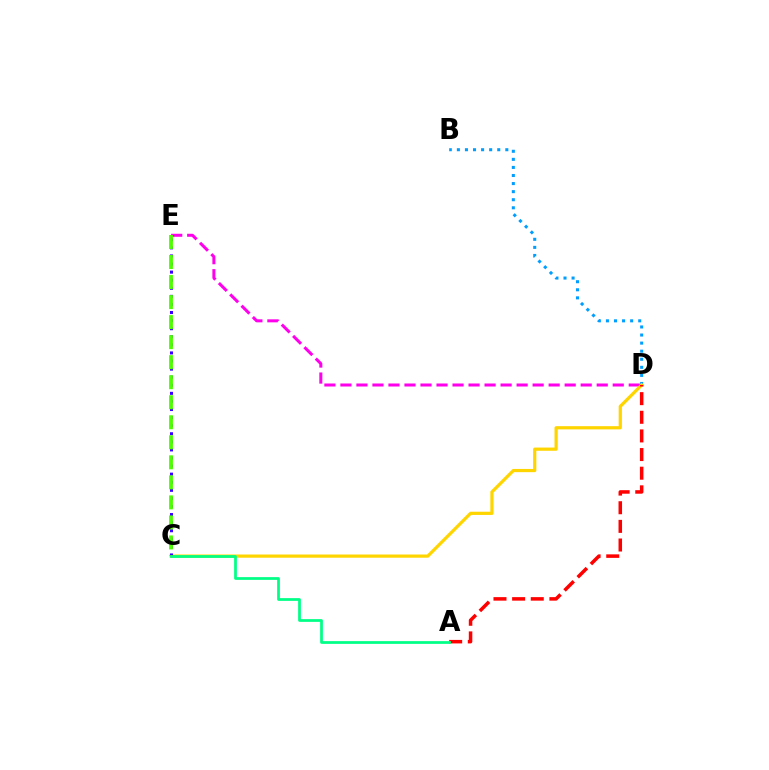{('B', 'D'): [{'color': '#009eff', 'line_style': 'dotted', 'thickness': 2.19}], ('D', 'E'): [{'color': '#ff00ed', 'line_style': 'dashed', 'thickness': 2.18}], ('C', 'D'): [{'color': '#ffd500', 'line_style': 'solid', 'thickness': 2.31}], ('C', 'E'): [{'color': '#3700ff', 'line_style': 'dotted', 'thickness': 2.2}, {'color': '#4fff00', 'line_style': 'dashed', 'thickness': 2.72}], ('A', 'D'): [{'color': '#ff0000', 'line_style': 'dashed', 'thickness': 2.53}], ('A', 'C'): [{'color': '#00ff86', 'line_style': 'solid', 'thickness': 1.98}]}